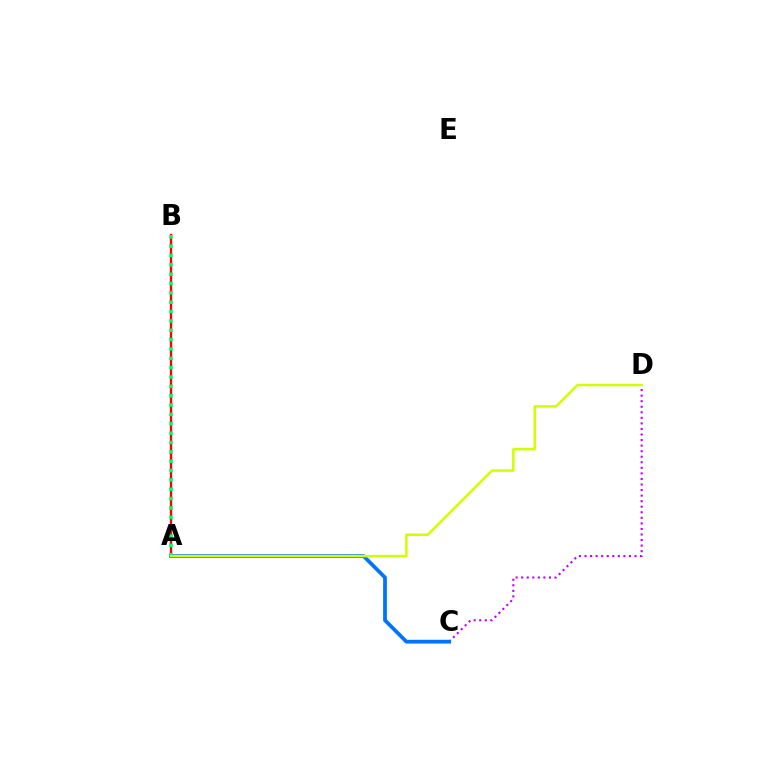{('C', 'D'): [{'color': '#b900ff', 'line_style': 'dotted', 'thickness': 1.51}], ('A', 'B'): [{'color': '#ff0000', 'line_style': 'solid', 'thickness': 1.7}, {'color': '#00ff5c', 'line_style': 'dotted', 'thickness': 2.54}], ('A', 'C'): [{'color': '#0074ff', 'line_style': 'solid', 'thickness': 2.71}], ('A', 'D'): [{'color': '#d1ff00', 'line_style': 'solid', 'thickness': 1.81}]}